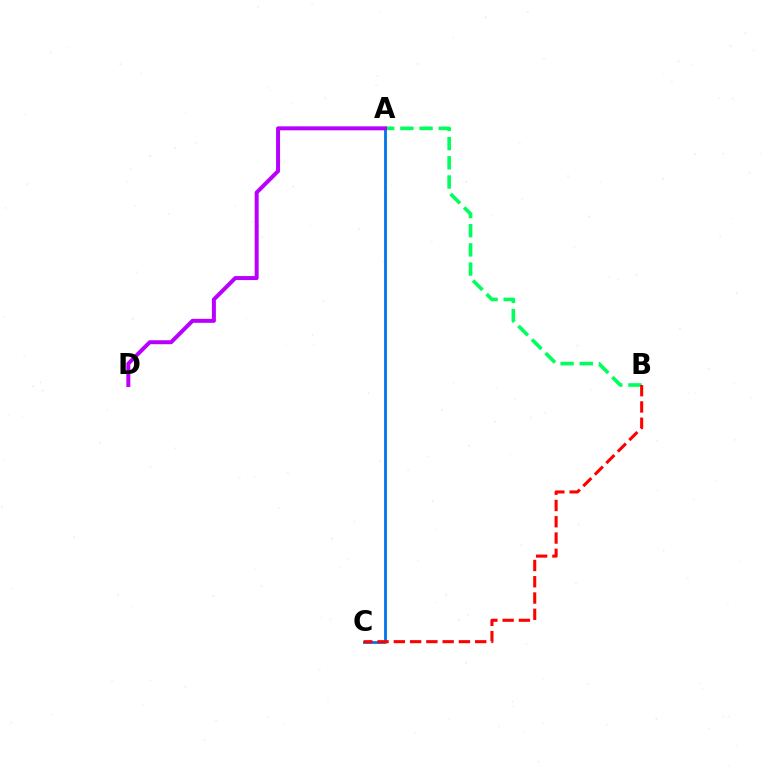{('A', 'B'): [{'color': '#00ff5c', 'line_style': 'dashed', 'thickness': 2.61}], ('A', 'C'): [{'color': '#d1ff00', 'line_style': 'solid', 'thickness': 2.16}, {'color': '#0074ff', 'line_style': 'solid', 'thickness': 1.98}], ('B', 'C'): [{'color': '#ff0000', 'line_style': 'dashed', 'thickness': 2.21}], ('A', 'D'): [{'color': '#b900ff', 'line_style': 'solid', 'thickness': 2.87}]}